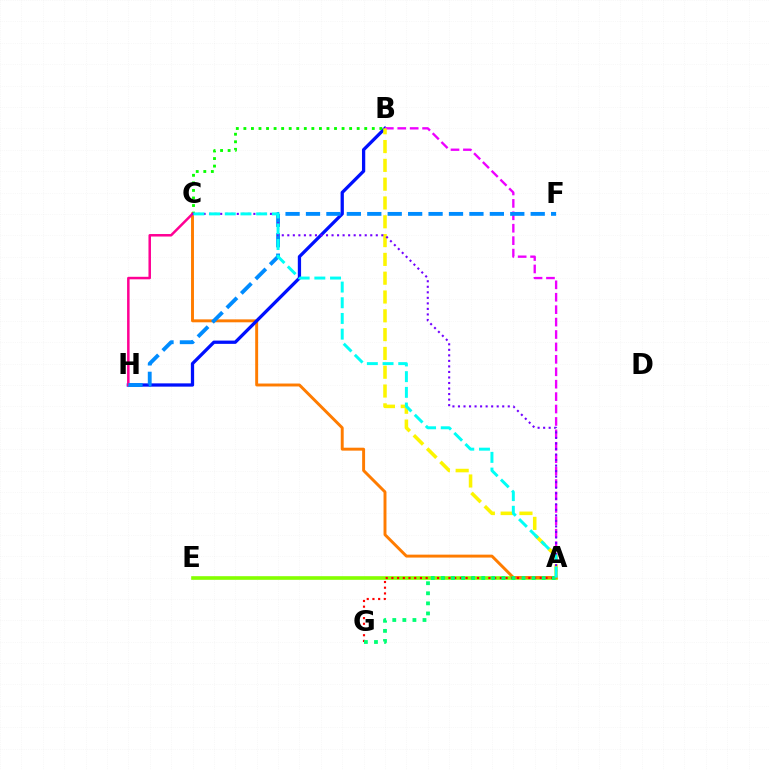{('A', 'E'): [{'color': '#84ff00', 'line_style': 'solid', 'thickness': 2.62}], ('A', 'C'): [{'color': '#ff7c00', 'line_style': 'solid', 'thickness': 2.11}, {'color': '#7200ff', 'line_style': 'dotted', 'thickness': 1.5}, {'color': '#00fff6', 'line_style': 'dashed', 'thickness': 2.13}], ('B', 'H'): [{'color': '#0010ff', 'line_style': 'solid', 'thickness': 2.36}], ('A', 'B'): [{'color': '#ee00ff', 'line_style': 'dashed', 'thickness': 1.69}, {'color': '#fcf500', 'line_style': 'dashed', 'thickness': 2.55}], ('B', 'C'): [{'color': '#08ff00', 'line_style': 'dotted', 'thickness': 2.05}], ('C', 'H'): [{'color': '#ff0094', 'line_style': 'solid', 'thickness': 1.8}], ('F', 'H'): [{'color': '#008cff', 'line_style': 'dashed', 'thickness': 2.78}], ('A', 'G'): [{'color': '#ff0000', 'line_style': 'dotted', 'thickness': 1.55}, {'color': '#00ff74', 'line_style': 'dotted', 'thickness': 2.74}]}